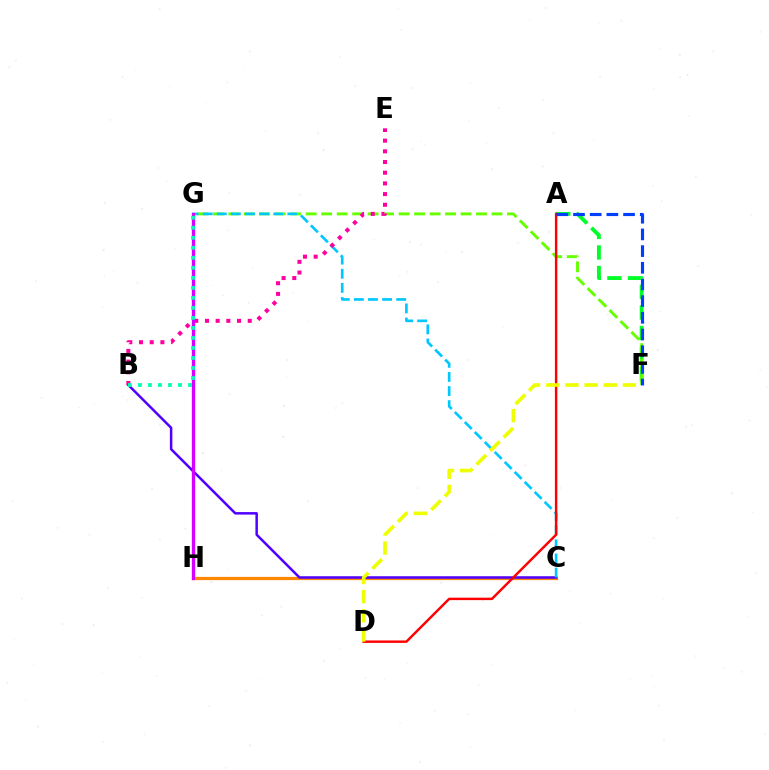{('A', 'F'): [{'color': '#00ff27', 'line_style': 'dashed', 'thickness': 2.79}, {'color': '#003fff', 'line_style': 'dashed', 'thickness': 2.27}], ('C', 'H'): [{'color': '#ff8800', 'line_style': 'solid', 'thickness': 2.31}], ('B', 'C'): [{'color': '#4f00ff', 'line_style': 'solid', 'thickness': 1.8}], ('F', 'G'): [{'color': '#66ff00', 'line_style': 'dashed', 'thickness': 2.1}], ('C', 'G'): [{'color': '#00c7ff', 'line_style': 'dashed', 'thickness': 1.92}], ('A', 'D'): [{'color': '#ff0000', 'line_style': 'solid', 'thickness': 1.75}], ('B', 'E'): [{'color': '#ff00a0', 'line_style': 'dotted', 'thickness': 2.9}], ('D', 'F'): [{'color': '#eeff00', 'line_style': 'dashed', 'thickness': 2.6}], ('G', 'H'): [{'color': '#d600ff', 'line_style': 'solid', 'thickness': 2.39}], ('B', 'G'): [{'color': '#00ffaf', 'line_style': 'dotted', 'thickness': 2.72}]}